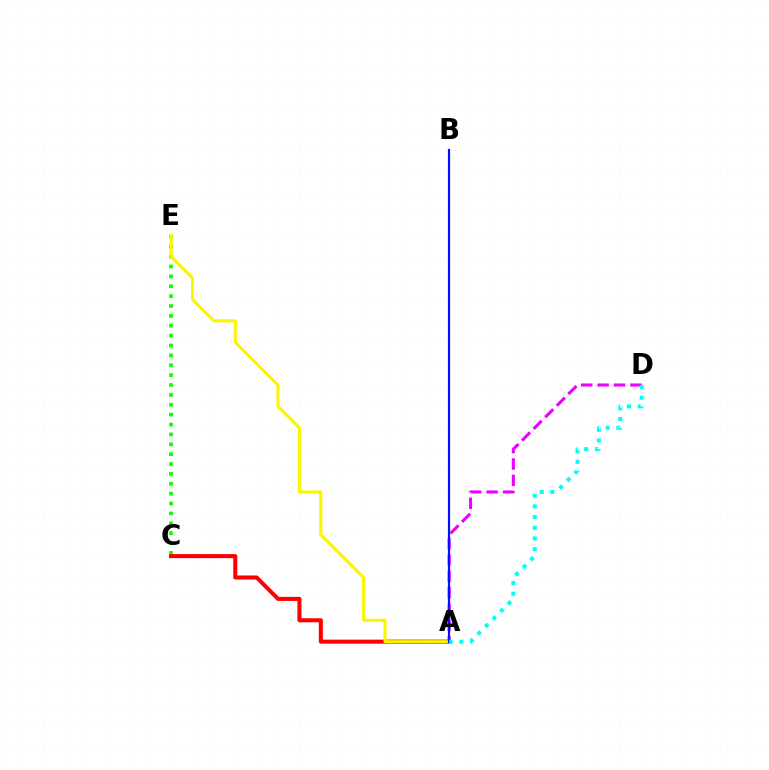{('C', 'E'): [{'color': '#08ff00', 'line_style': 'dotted', 'thickness': 2.68}], ('A', 'C'): [{'color': '#ff0000', 'line_style': 'solid', 'thickness': 2.92}], ('A', 'D'): [{'color': '#ee00ff', 'line_style': 'dashed', 'thickness': 2.23}, {'color': '#00fff6', 'line_style': 'dotted', 'thickness': 2.9}], ('A', 'E'): [{'color': '#fcf500', 'line_style': 'solid', 'thickness': 2.21}], ('A', 'B'): [{'color': '#0010ff', 'line_style': 'solid', 'thickness': 1.57}]}